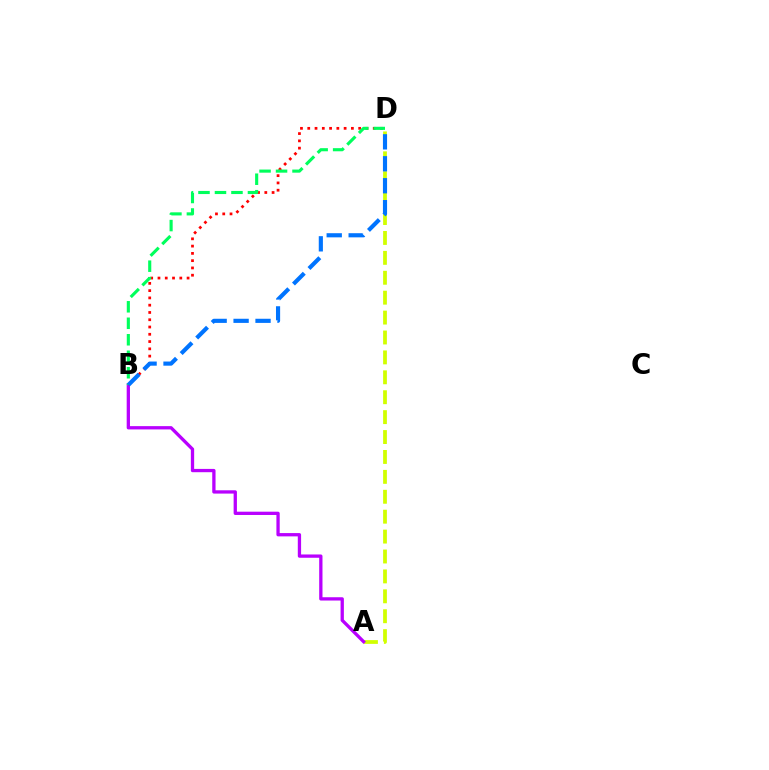{('A', 'D'): [{'color': '#d1ff00', 'line_style': 'dashed', 'thickness': 2.7}], ('A', 'B'): [{'color': '#b900ff', 'line_style': 'solid', 'thickness': 2.37}], ('B', 'D'): [{'color': '#ff0000', 'line_style': 'dotted', 'thickness': 1.98}, {'color': '#00ff5c', 'line_style': 'dashed', 'thickness': 2.24}, {'color': '#0074ff', 'line_style': 'dashed', 'thickness': 2.98}]}